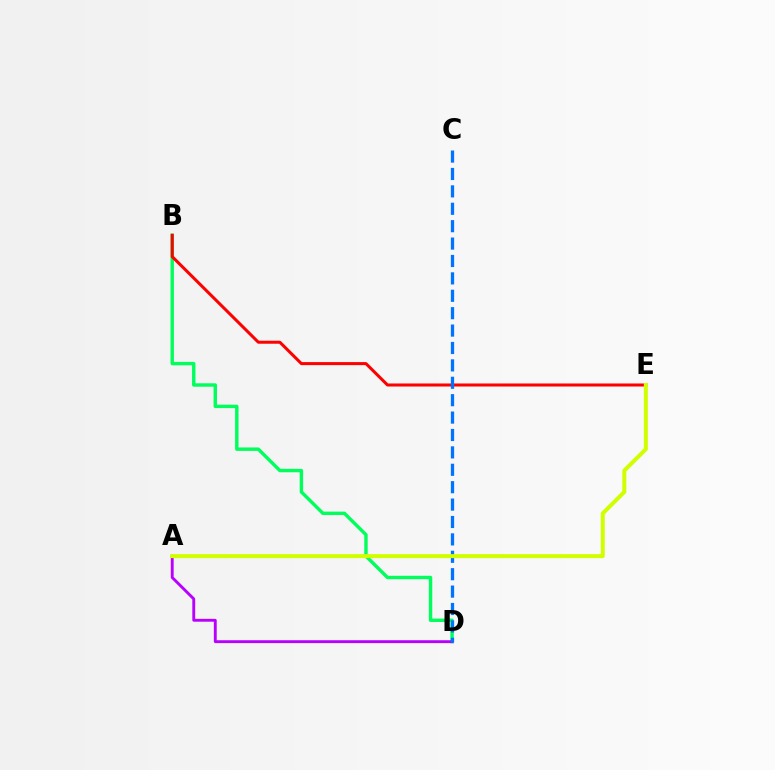{('B', 'D'): [{'color': '#00ff5c', 'line_style': 'solid', 'thickness': 2.45}], ('B', 'E'): [{'color': '#ff0000', 'line_style': 'solid', 'thickness': 2.18}], ('A', 'D'): [{'color': '#b900ff', 'line_style': 'solid', 'thickness': 2.07}], ('C', 'D'): [{'color': '#0074ff', 'line_style': 'dashed', 'thickness': 2.36}], ('A', 'E'): [{'color': '#d1ff00', 'line_style': 'solid', 'thickness': 2.89}]}